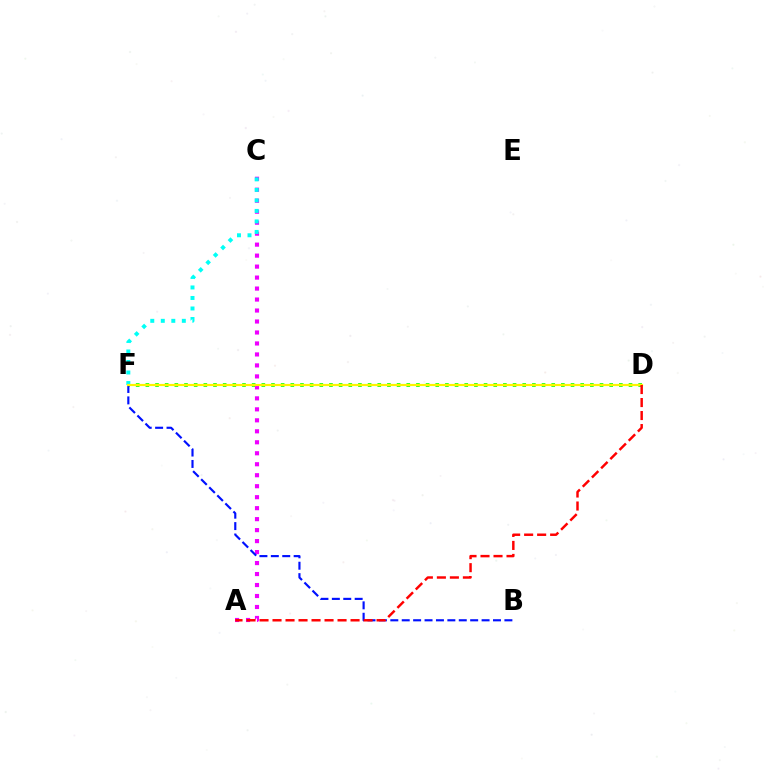{('D', 'F'): [{'color': '#08ff00', 'line_style': 'dotted', 'thickness': 2.63}, {'color': '#fcf500', 'line_style': 'solid', 'thickness': 1.57}], ('A', 'C'): [{'color': '#ee00ff', 'line_style': 'dotted', 'thickness': 2.98}], ('C', 'F'): [{'color': '#00fff6', 'line_style': 'dotted', 'thickness': 2.86}], ('B', 'F'): [{'color': '#0010ff', 'line_style': 'dashed', 'thickness': 1.55}], ('A', 'D'): [{'color': '#ff0000', 'line_style': 'dashed', 'thickness': 1.77}]}